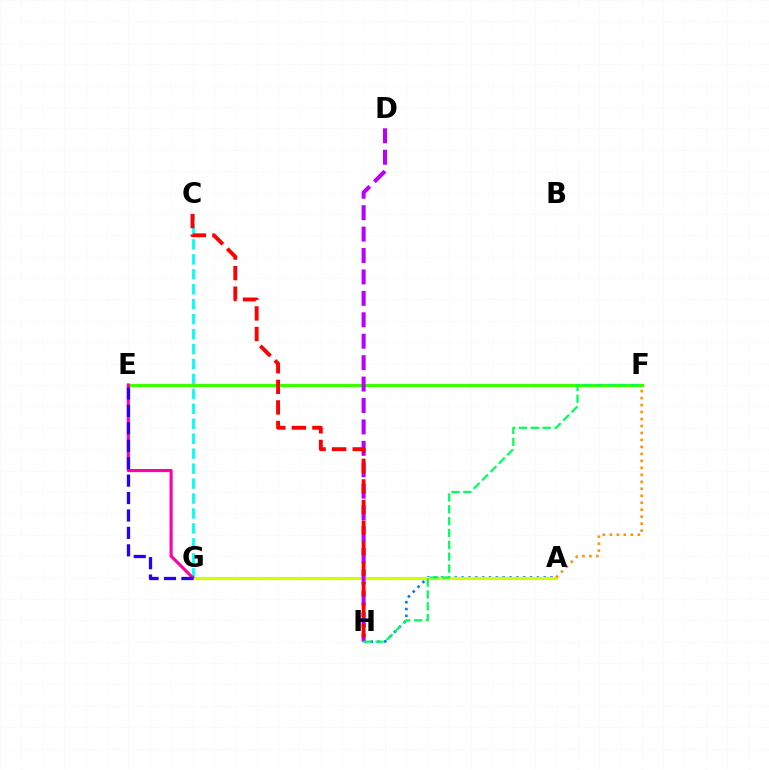{('C', 'G'): [{'color': '#00fff6', 'line_style': 'dashed', 'thickness': 2.03}], ('A', 'H'): [{'color': '#0074ff', 'line_style': 'dotted', 'thickness': 1.86}], ('A', 'G'): [{'color': '#d1ff00', 'line_style': 'solid', 'thickness': 2.28}], ('E', 'F'): [{'color': '#3dff00', 'line_style': 'solid', 'thickness': 2.31}], ('D', 'H'): [{'color': '#b900ff', 'line_style': 'dashed', 'thickness': 2.91}], ('E', 'G'): [{'color': '#ff00ac', 'line_style': 'solid', 'thickness': 2.26}, {'color': '#2500ff', 'line_style': 'dashed', 'thickness': 2.37}], ('F', 'H'): [{'color': '#00ff5c', 'line_style': 'dashed', 'thickness': 1.61}], ('A', 'F'): [{'color': '#ff9400', 'line_style': 'dotted', 'thickness': 1.9}], ('C', 'H'): [{'color': '#ff0000', 'line_style': 'dashed', 'thickness': 2.79}]}